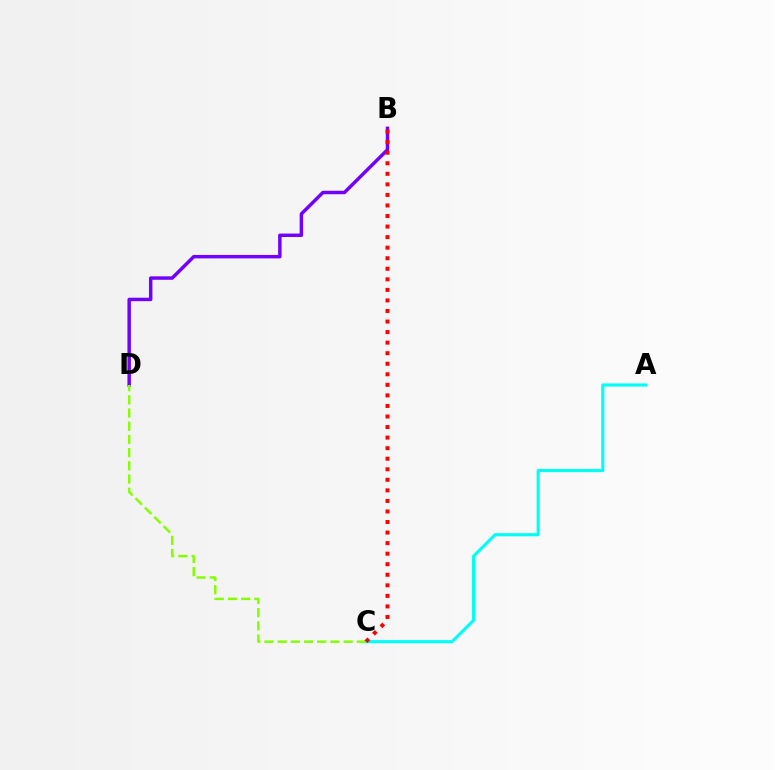{('A', 'C'): [{'color': '#00fff6', 'line_style': 'solid', 'thickness': 2.27}], ('B', 'D'): [{'color': '#7200ff', 'line_style': 'solid', 'thickness': 2.49}], ('C', 'D'): [{'color': '#84ff00', 'line_style': 'dashed', 'thickness': 1.79}], ('B', 'C'): [{'color': '#ff0000', 'line_style': 'dotted', 'thickness': 2.87}]}